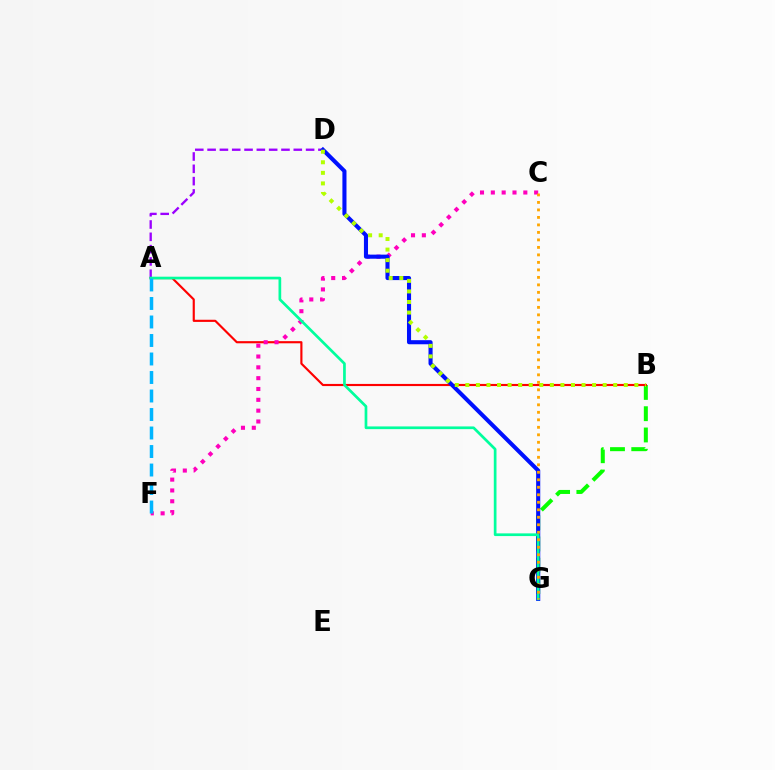{('B', 'G'): [{'color': '#08ff00', 'line_style': 'dashed', 'thickness': 2.89}], ('A', 'D'): [{'color': '#9b00ff', 'line_style': 'dashed', 'thickness': 1.67}], ('A', 'B'): [{'color': '#ff0000', 'line_style': 'solid', 'thickness': 1.55}], ('C', 'F'): [{'color': '#ff00bd', 'line_style': 'dotted', 'thickness': 2.94}], ('D', 'G'): [{'color': '#0010ff', 'line_style': 'solid', 'thickness': 2.94}], ('B', 'D'): [{'color': '#b3ff00', 'line_style': 'dotted', 'thickness': 2.87}], ('A', 'G'): [{'color': '#00ff9d', 'line_style': 'solid', 'thickness': 1.94}], ('C', 'G'): [{'color': '#ffa500', 'line_style': 'dotted', 'thickness': 2.04}], ('A', 'F'): [{'color': '#00b5ff', 'line_style': 'dashed', 'thickness': 2.51}]}